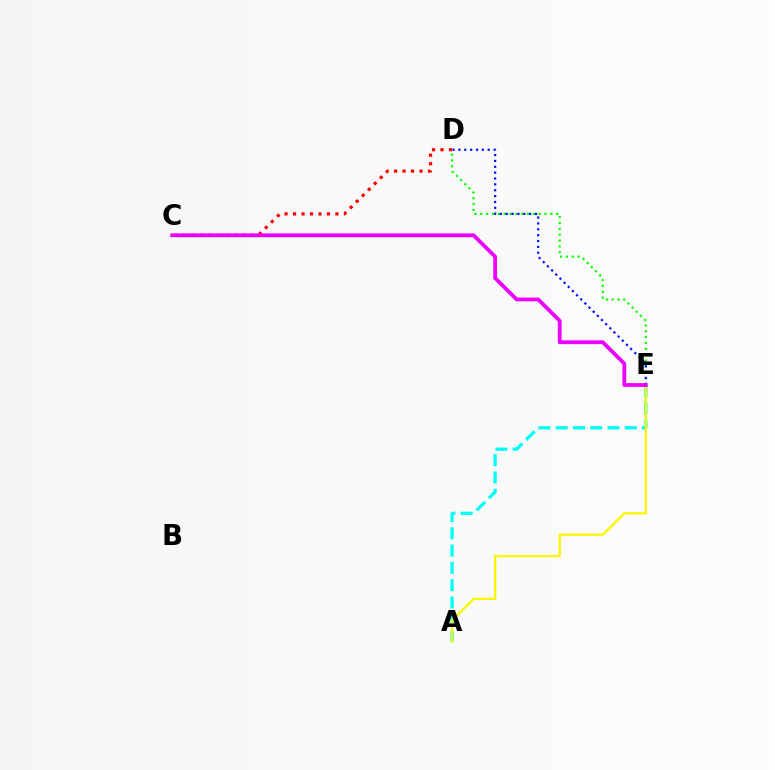{('A', 'E'): [{'color': '#00fff6', 'line_style': 'dashed', 'thickness': 2.35}, {'color': '#fcf500', 'line_style': 'solid', 'thickness': 1.63}], ('D', 'E'): [{'color': '#08ff00', 'line_style': 'dotted', 'thickness': 1.59}, {'color': '#0010ff', 'line_style': 'dotted', 'thickness': 1.59}], ('C', 'D'): [{'color': '#ff0000', 'line_style': 'dotted', 'thickness': 2.3}], ('C', 'E'): [{'color': '#ee00ff', 'line_style': 'solid', 'thickness': 2.72}]}